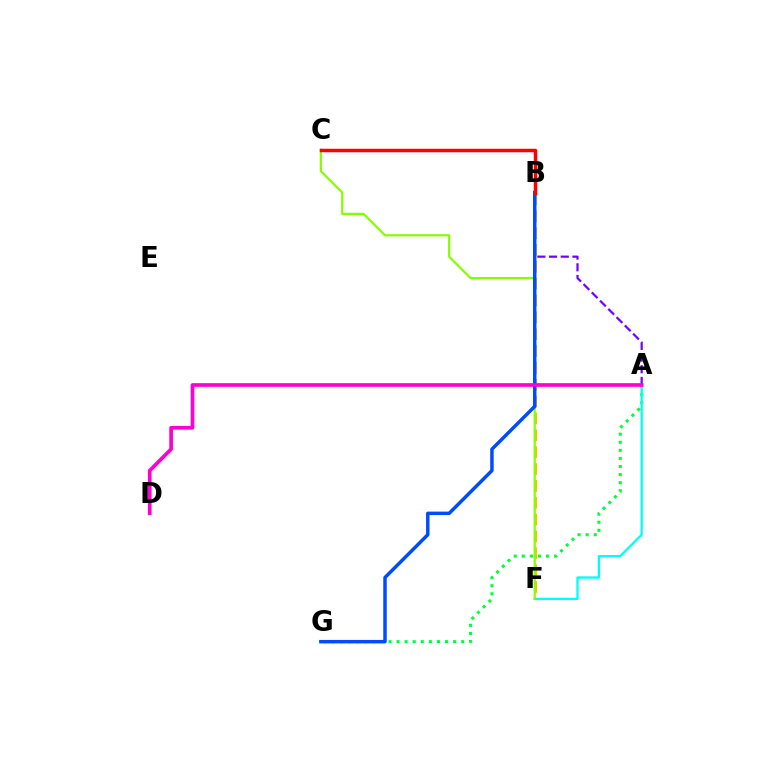{('A', 'B'): [{'color': '#7200ff', 'line_style': 'dashed', 'thickness': 1.59}], ('B', 'F'): [{'color': '#ffbd00', 'line_style': 'dashed', 'thickness': 2.29}], ('A', 'G'): [{'color': '#00ff39', 'line_style': 'dotted', 'thickness': 2.19}], ('A', 'F'): [{'color': '#00fff6', 'line_style': 'solid', 'thickness': 1.66}], ('C', 'F'): [{'color': '#84ff00', 'line_style': 'solid', 'thickness': 1.59}], ('B', 'G'): [{'color': '#004bff', 'line_style': 'solid', 'thickness': 2.5}], ('B', 'C'): [{'color': '#ff0000', 'line_style': 'solid', 'thickness': 2.51}], ('A', 'D'): [{'color': '#ff00cf', 'line_style': 'solid', 'thickness': 2.65}]}